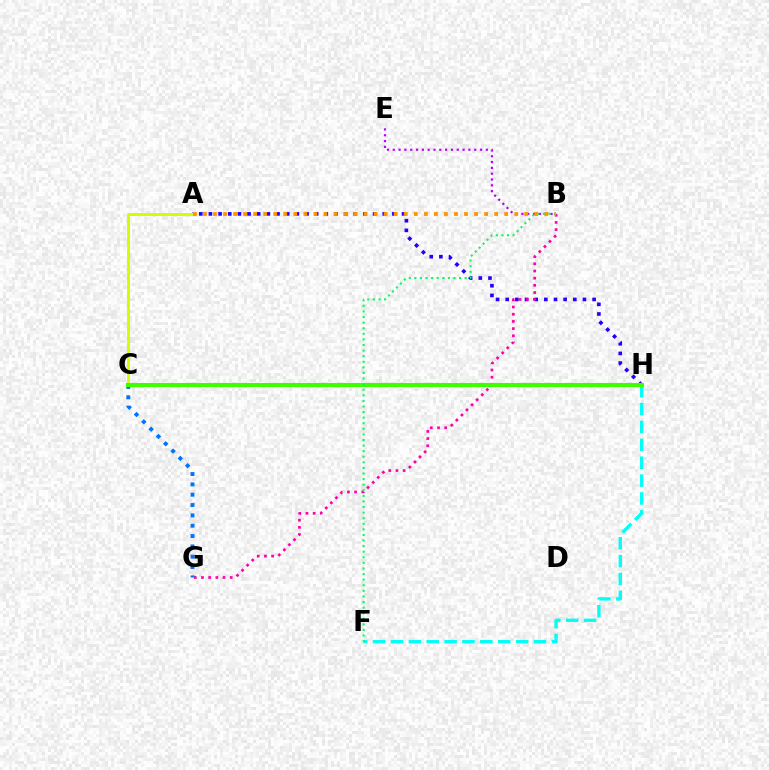{('A', 'H'): [{'color': '#2500ff', 'line_style': 'dotted', 'thickness': 2.62}], ('F', 'H'): [{'color': '#00fff6', 'line_style': 'dashed', 'thickness': 2.43}], ('B', 'G'): [{'color': '#ff00ac', 'line_style': 'dotted', 'thickness': 1.95}], ('B', 'E'): [{'color': '#b900ff', 'line_style': 'dotted', 'thickness': 1.58}], ('A', 'C'): [{'color': '#d1ff00', 'line_style': 'solid', 'thickness': 2.13}], ('C', 'H'): [{'color': '#ff0000', 'line_style': 'dashed', 'thickness': 2.15}, {'color': '#3dff00', 'line_style': 'solid', 'thickness': 2.95}], ('C', 'G'): [{'color': '#0074ff', 'line_style': 'dotted', 'thickness': 2.81}], ('B', 'F'): [{'color': '#00ff5c', 'line_style': 'dotted', 'thickness': 1.52}], ('A', 'B'): [{'color': '#ff9400', 'line_style': 'dotted', 'thickness': 2.73}]}